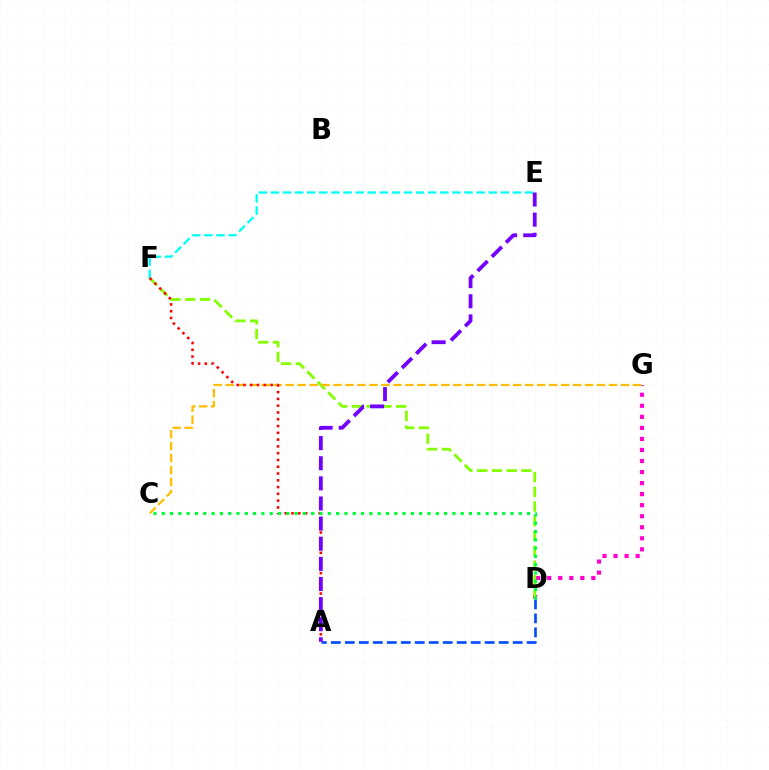{('D', 'G'): [{'color': '#ff00cf', 'line_style': 'dotted', 'thickness': 3.0}], ('D', 'F'): [{'color': '#84ff00', 'line_style': 'dashed', 'thickness': 2.0}], ('A', 'D'): [{'color': '#004bff', 'line_style': 'dashed', 'thickness': 1.9}], ('C', 'G'): [{'color': '#ffbd00', 'line_style': 'dashed', 'thickness': 1.63}], ('E', 'F'): [{'color': '#00fff6', 'line_style': 'dashed', 'thickness': 1.64}], ('A', 'F'): [{'color': '#ff0000', 'line_style': 'dotted', 'thickness': 1.84}], ('C', 'D'): [{'color': '#00ff39', 'line_style': 'dotted', 'thickness': 2.26}], ('A', 'E'): [{'color': '#7200ff', 'line_style': 'dashed', 'thickness': 2.73}]}